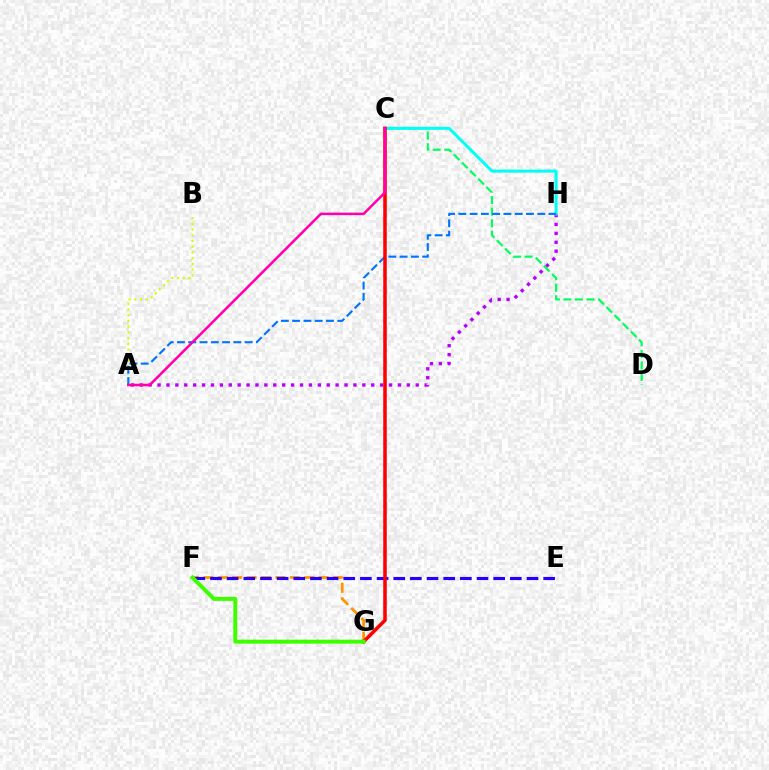{('A', 'H'): [{'color': '#b900ff', 'line_style': 'dotted', 'thickness': 2.42}, {'color': '#0074ff', 'line_style': 'dashed', 'thickness': 1.53}], ('C', 'D'): [{'color': '#00ff5c', 'line_style': 'dashed', 'thickness': 1.56}], ('A', 'B'): [{'color': '#d1ff00', 'line_style': 'dotted', 'thickness': 1.55}], ('C', 'H'): [{'color': '#00fff6', 'line_style': 'solid', 'thickness': 2.17}], ('F', 'G'): [{'color': '#ff9400', 'line_style': 'dashed', 'thickness': 1.96}, {'color': '#3dff00', 'line_style': 'solid', 'thickness': 2.84}], ('E', 'F'): [{'color': '#2500ff', 'line_style': 'dashed', 'thickness': 2.26}], ('C', 'G'): [{'color': '#ff0000', 'line_style': 'solid', 'thickness': 2.55}], ('A', 'C'): [{'color': '#ff00ac', 'line_style': 'solid', 'thickness': 1.83}]}